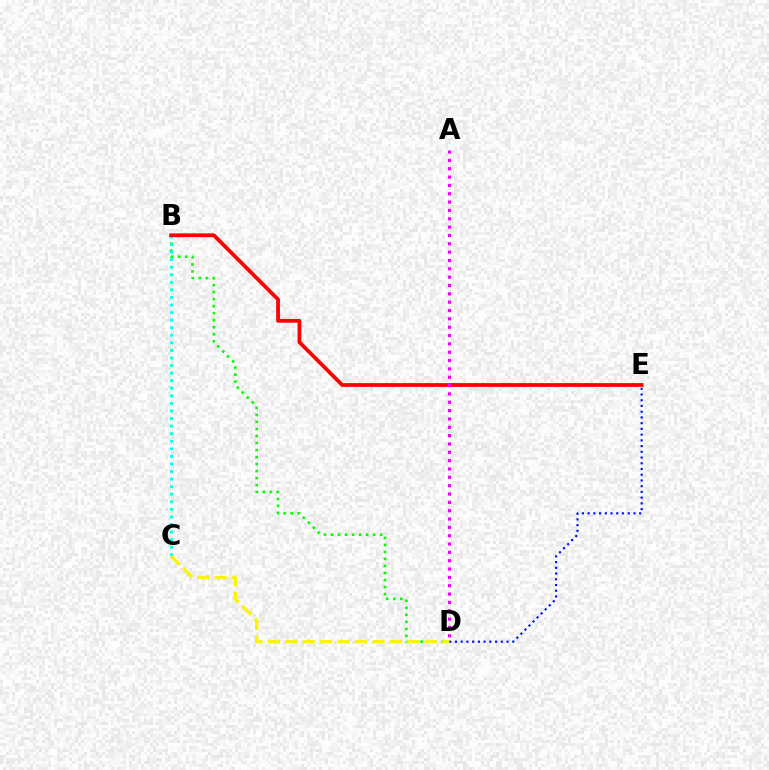{('D', 'E'): [{'color': '#0010ff', 'line_style': 'dotted', 'thickness': 1.56}], ('B', 'D'): [{'color': '#08ff00', 'line_style': 'dotted', 'thickness': 1.91}], ('B', 'C'): [{'color': '#00fff6', 'line_style': 'dotted', 'thickness': 2.06}], ('C', 'D'): [{'color': '#fcf500', 'line_style': 'dashed', 'thickness': 2.37}], ('B', 'E'): [{'color': '#ff0000', 'line_style': 'solid', 'thickness': 2.71}], ('A', 'D'): [{'color': '#ee00ff', 'line_style': 'dotted', 'thickness': 2.27}]}